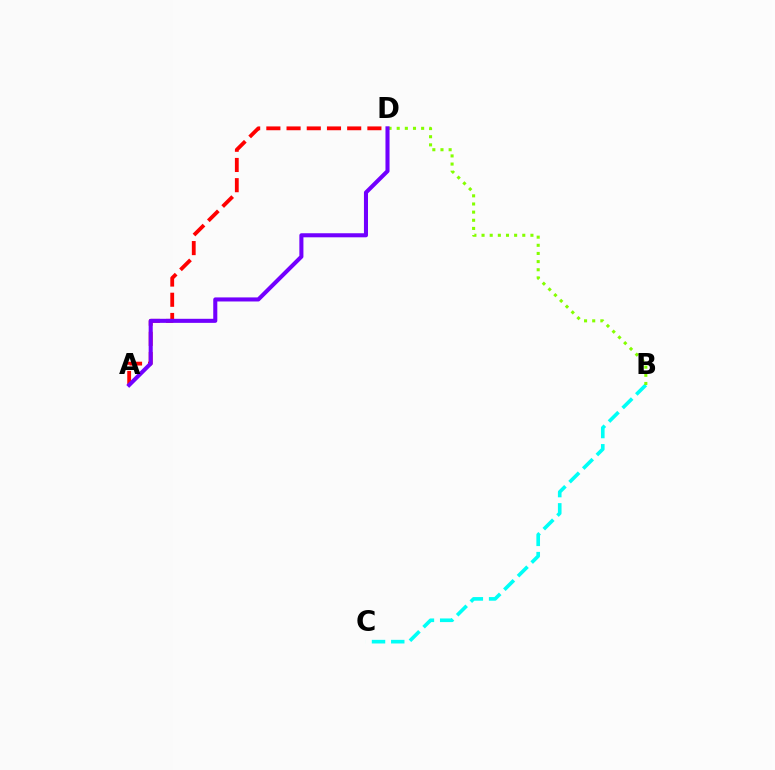{('B', 'C'): [{'color': '#00fff6', 'line_style': 'dashed', 'thickness': 2.61}], ('A', 'D'): [{'color': '#ff0000', 'line_style': 'dashed', 'thickness': 2.75}, {'color': '#7200ff', 'line_style': 'solid', 'thickness': 2.92}], ('B', 'D'): [{'color': '#84ff00', 'line_style': 'dotted', 'thickness': 2.21}]}